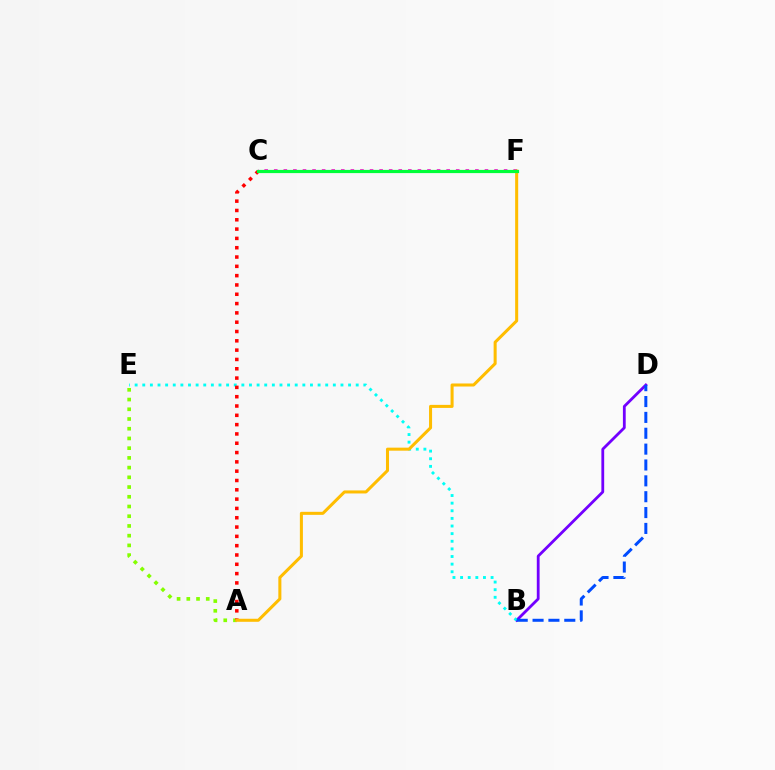{('B', 'D'): [{'color': '#7200ff', 'line_style': 'solid', 'thickness': 2.01}, {'color': '#004bff', 'line_style': 'dashed', 'thickness': 2.15}], ('A', 'E'): [{'color': '#84ff00', 'line_style': 'dotted', 'thickness': 2.64}], ('B', 'E'): [{'color': '#00fff6', 'line_style': 'dotted', 'thickness': 2.07}], ('A', 'C'): [{'color': '#ff0000', 'line_style': 'dotted', 'thickness': 2.53}], ('C', 'F'): [{'color': '#ff00cf', 'line_style': 'dotted', 'thickness': 2.6}, {'color': '#00ff39', 'line_style': 'solid', 'thickness': 2.3}], ('A', 'F'): [{'color': '#ffbd00', 'line_style': 'solid', 'thickness': 2.19}]}